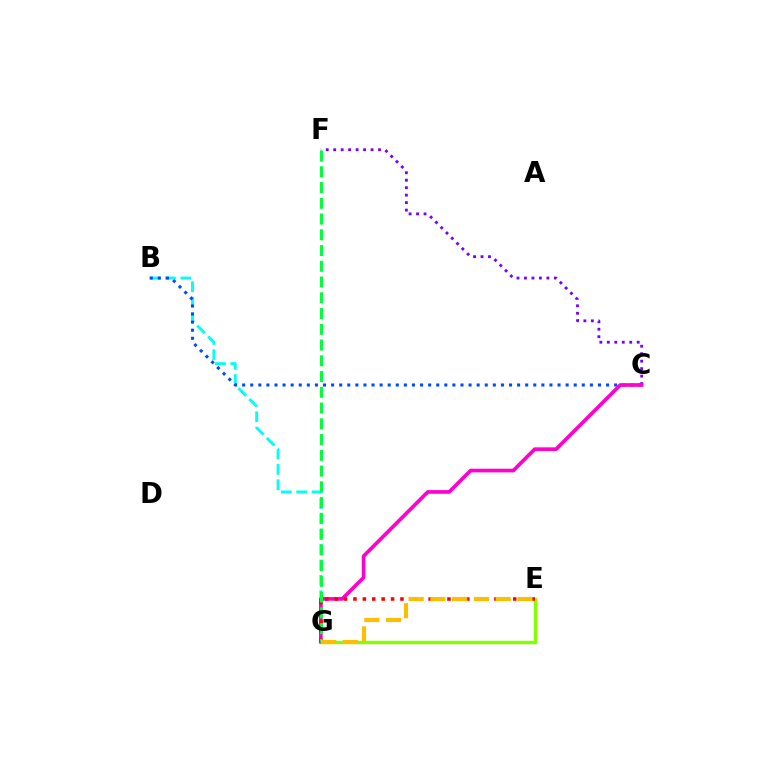{('E', 'G'): [{'color': '#84ff00', 'line_style': 'solid', 'thickness': 2.48}, {'color': '#ff0000', 'line_style': 'dotted', 'thickness': 2.55}, {'color': '#ffbd00', 'line_style': 'dashed', 'thickness': 2.96}], ('C', 'F'): [{'color': '#7200ff', 'line_style': 'dotted', 'thickness': 2.03}], ('B', 'G'): [{'color': '#00fff6', 'line_style': 'dashed', 'thickness': 2.09}], ('B', 'C'): [{'color': '#004bff', 'line_style': 'dotted', 'thickness': 2.2}], ('C', 'G'): [{'color': '#ff00cf', 'line_style': 'solid', 'thickness': 2.64}], ('F', 'G'): [{'color': '#00ff39', 'line_style': 'dashed', 'thickness': 2.14}]}